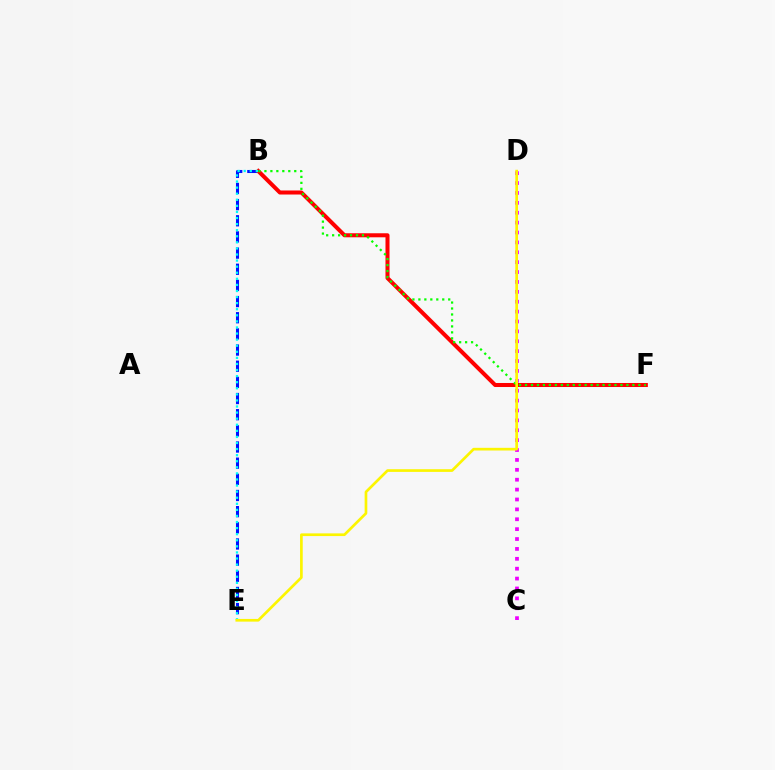{('B', 'E'): [{'color': '#0010ff', 'line_style': 'dashed', 'thickness': 2.2}, {'color': '#00fff6', 'line_style': 'dotted', 'thickness': 1.65}], ('B', 'F'): [{'color': '#ff0000', 'line_style': 'solid', 'thickness': 2.91}, {'color': '#08ff00', 'line_style': 'dotted', 'thickness': 1.62}], ('C', 'D'): [{'color': '#ee00ff', 'line_style': 'dotted', 'thickness': 2.69}], ('D', 'E'): [{'color': '#fcf500', 'line_style': 'solid', 'thickness': 1.93}]}